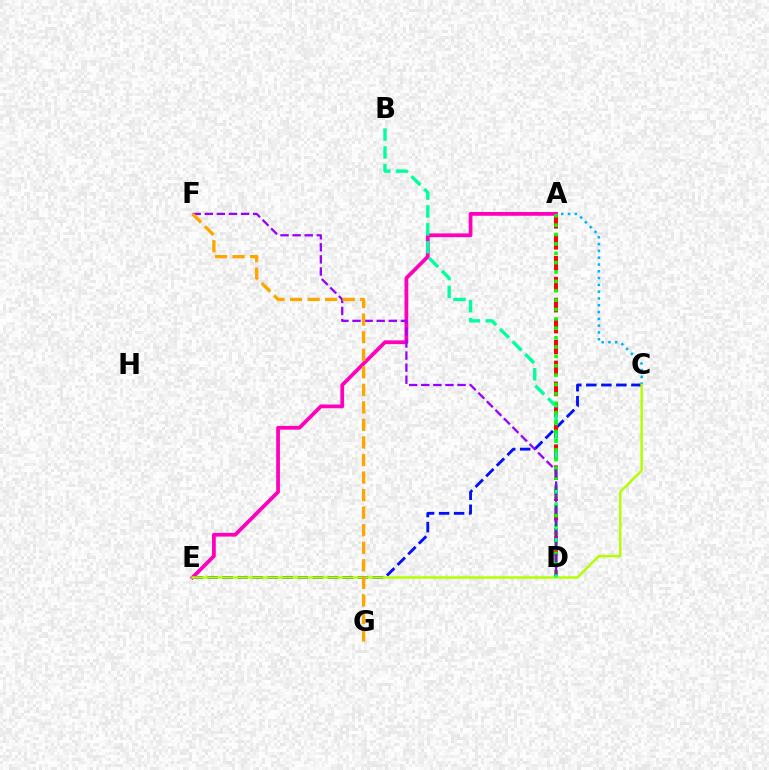{('C', 'E'): [{'color': '#0010ff', 'line_style': 'dashed', 'thickness': 2.04}, {'color': '#b3ff00', 'line_style': 'solid', 'thickness': 1.76}], ('A', 'C'): [{'color': '#00b5ff', 'line_style': 'dotted', 'thickness': 1.85}], ('A', 'D'): [{'color': '#ff0000', 'line_style': 'dashed', 'thickness': 2.85}, {'color': '#08ff00', 'line_style': 'dotted', 'thickness': 2.55}], ('A', 'E'): [{'color': '#ff00bd', 'line_style': 'solid', 'thickness': 2.71}], ('B', 'D'): [{'color': '#00ff9d', 'line_style': 'dashed', 'thickness': 2.43}], ('D', 'F'): [{'color': '#9b00ff', 'line_style': 'dashed', 'thickness': 1.64}], ('F', 'G'): [{'color': '#ffa500', 'line_style': 'dashed', 'thickness': 2.38}]}